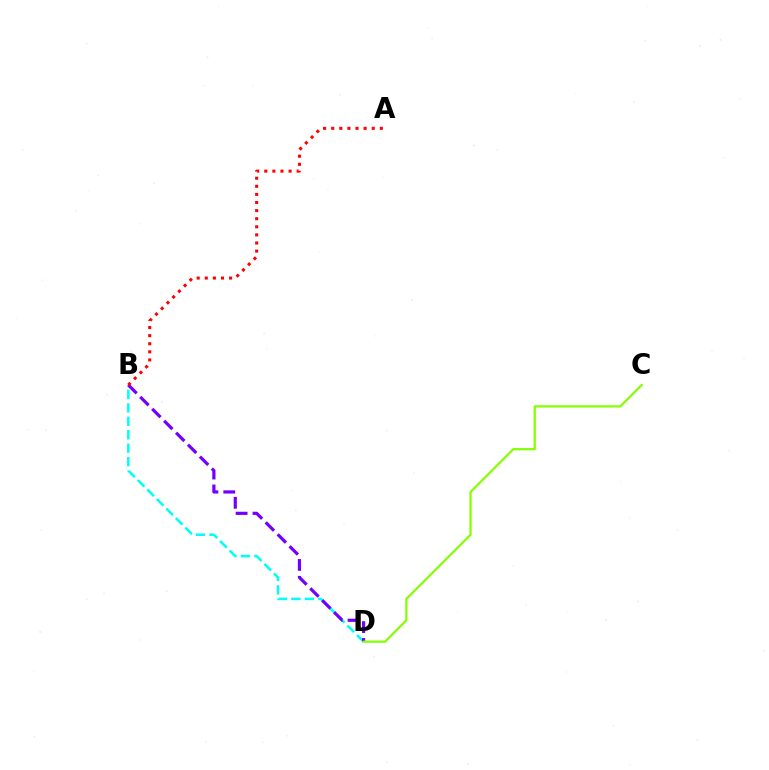{('B', 'D'): [{'color': '#00fff6', 'line_style': 'dashed', 'thickness': 1.83}, {'color': '#7200ff', 'line_style': 'dashed', 'thickness': 2.29}], ('A', 'B'): [{'color': '#ff0000', 'line_style': 'dotted', 'thickness': 2.2}], ('C', 'D'): [{'color': '#84ff00', 'line_style': 'solid', 'thickness': 1.6}]}